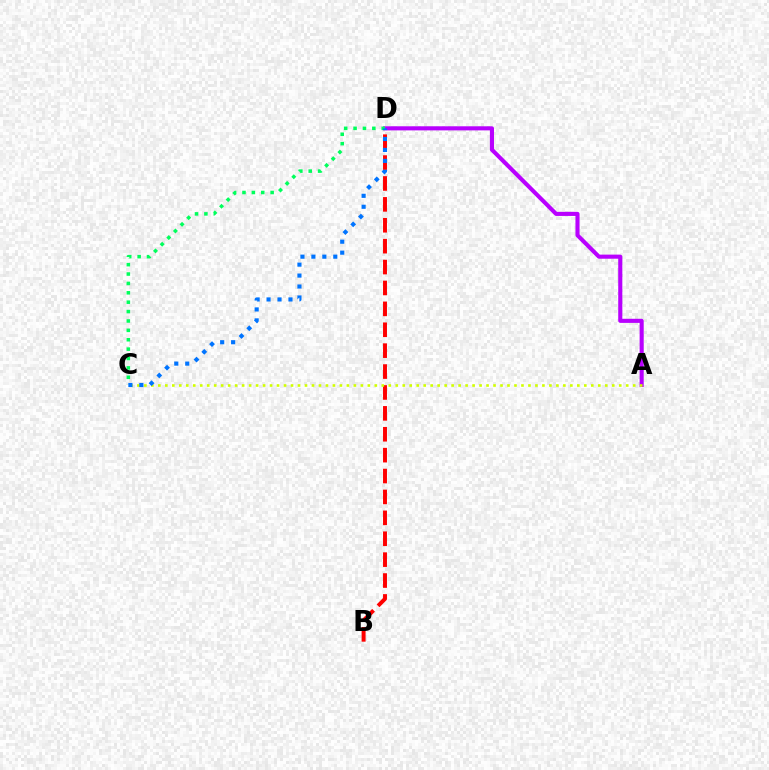{('A', 'D'): [{'color': '#b900ff', 'line_style': 'solid', 'thickness': 2.95}], ('B', 'D'): [{'color': '#ff0000', 'line_style': 'dashed', 'thickness': 2.84}], ('A', 'C'): [{'color': '#d1ff00', 'line_style': 'dotted', 'thickness': 1.9}], ('C', 'D'): [{'color': '#00ff5c', 'line_style': 'dotted', 'thickness': 2.55}, {'color': '#0074ff', 'line_style': 'dotted', 'thickness': 2.97}]}